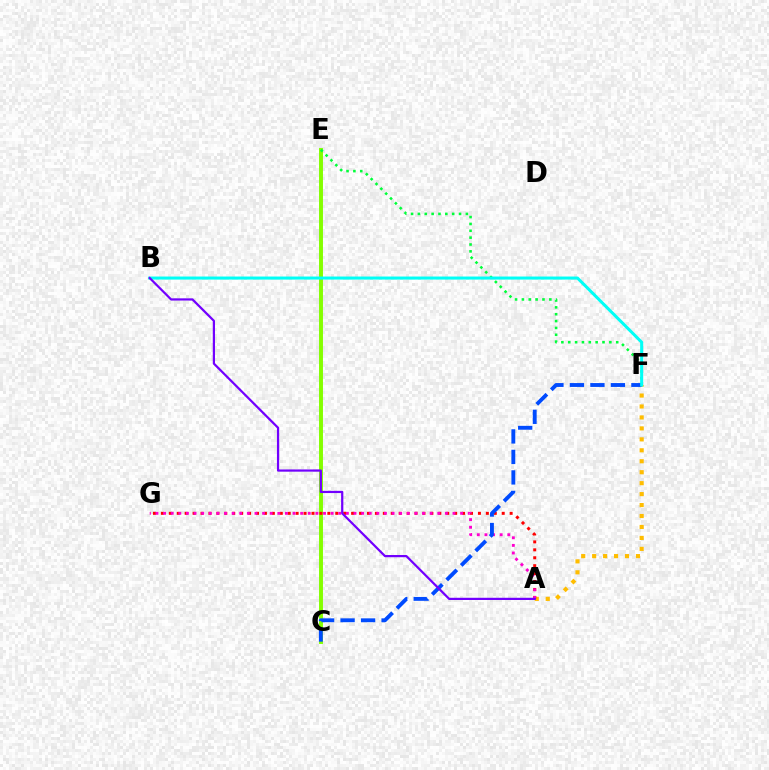{('C', 'E'): [{'color': '#84ff00', 'line_style': 'solid', 'thickness': 2.83}], ('A', 'F'): [{'color': '#ffbd00', 'line_style': 'dotted', 'thickness': 2.98}], ('A', 'G'): [{'color': '#ff0000', 'line_style': 'dotted', 'thickness': 2.15}, {'color': '#ff00cf', 'line_style': 'dotted', 'thickness': 2.07}], ('E', 'F'): [{'color': '#00ff39', 'line_style': 'dotted', 'thickness': 1.86}], ('C', 'F'): [{'color': '#004bff', 'line_style': 'dashed', 'thickness': 2.78}], ('B', 'F'): [{'color': '#00fff6', 'line_style': 'solid', 'thickness': 2.19}], ('A', 'B'): [{'color': '#7200ff', 'line_style': 'solid', 'thickness': 1.6}]}